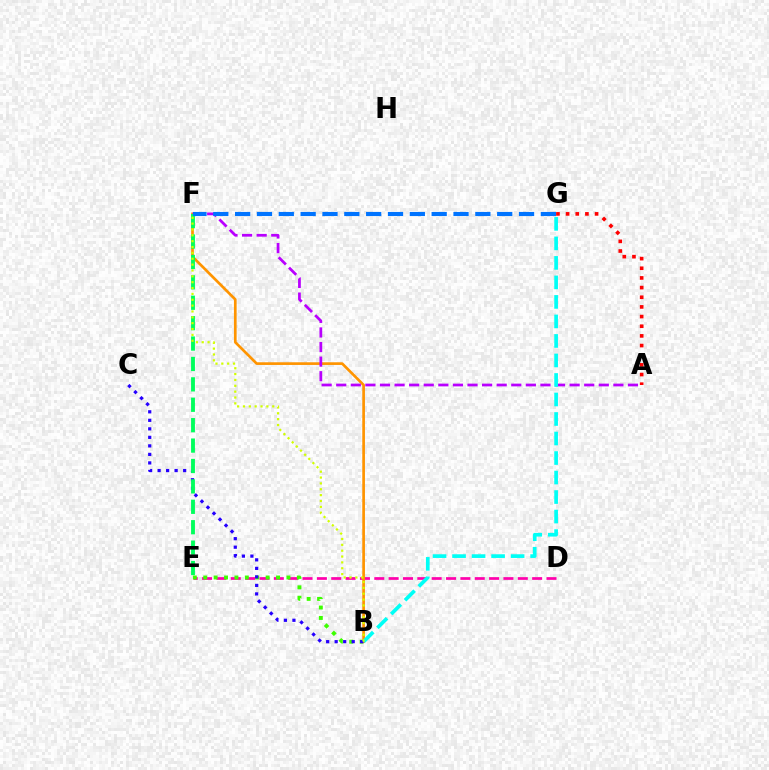{('D', 'E'): [{'color': '#ff00ac', 'line_style': 'dashed', 'thickness': 1.95}], ('B', 'E'): [{'color': '#3dff00', 'line_style': 'dotted', 'thickness': 2.83}], ('B', 'F'): [{'color': '#ff9400', 'line_style': 'solid', 'thickness': 1.93}, {'color': '#d1ff00', 'line_style': 'dotted', 'thickness': 1.59}], ('A', 'G'): [{'color': '#ff0000', 'line_style': 'dotted', 'thickness': 2.62}], ('A', 'F'): [{'color': '#b900ff', 'line_style': 'dashed', 'thickness': 1.98}], ('B', 'C'): [{'color': '#2500ff', 'line_style': 'dotted', 'thickness': 2.31}], ('E', 'F'): [{'color': '#00ff5c', 'line_style': 'dashed', 'thickness': 2.77}], ('B', 'G'): [{'color': '#00fff6', 'line_style': 'dashed', 'thickness': 2.65}], ('F', 'G'): [{'color': '#0074ff', 'line_style': 'dashed', 'thickness': 2.97}]}